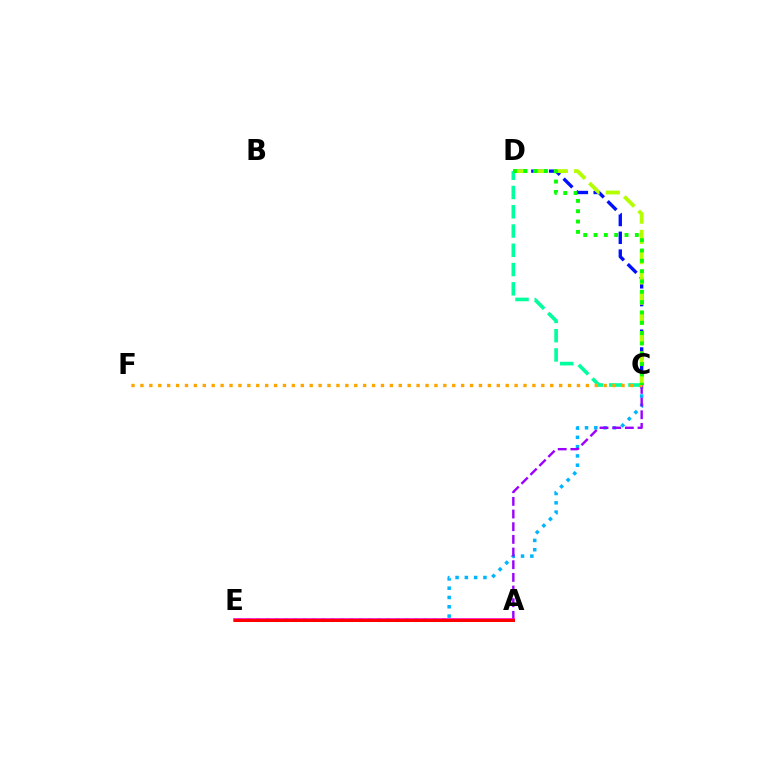{('C', 'E'): [{'color': '#00b5ff', 'line_style': 'dotted', 'thickness': 2.52}], ('A', 'C'): [{'color': '#9b00ff', 'line_style': 'dashed', 'thickness': 1.72}], ('C', 'D'): [{'color': '#0010ff', 'line_style': 'dashed', 'thickness': 2.42}, {'color': '#b3ff00', 'line_style': 'dashed', 'thickness': 2.75}, {'color': '#00ff9d', 'line_style': 'dashed', 'thickness': 2.62}, {'color': '#08ff00', 'line_style': 'dotted', 'thickness': 2.81}], ('A', 'E'): [{'color': '#ff00bd', 'line_style': 'solid', 'thickness': 2.59}, {'color': '#ff0000', 'line_style': 'solid', 'thickness': 2.14}], ('C', 'F'): [{'color': '#ffa500', 'line_style': 'dotted', 'thickness': 2.42}]}